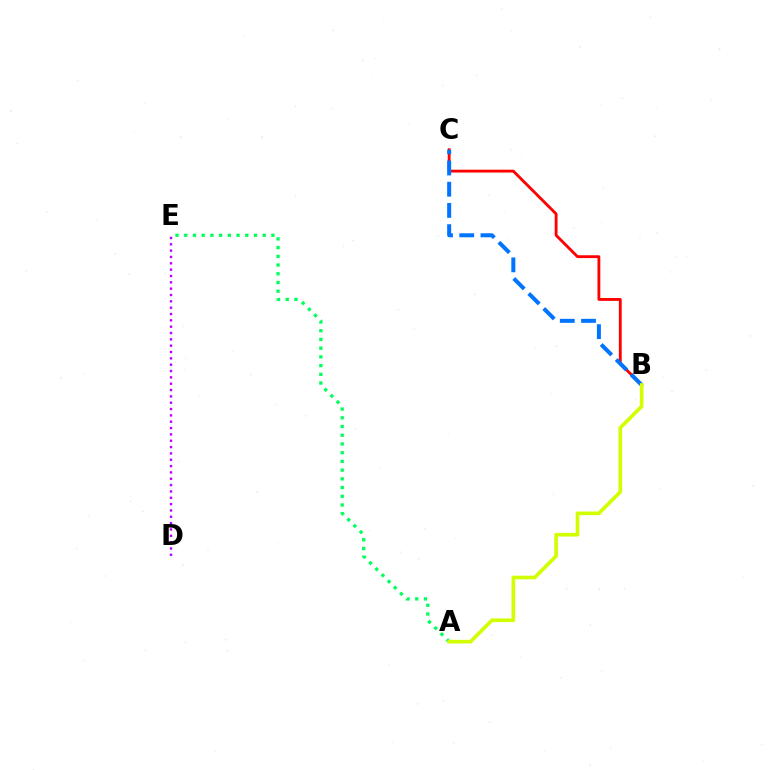{('B', 'C'): [{'color': '#ff0000', 'line_style': 'solid', 'thickness': 2.04}, {'color': '#0074ff', 'line_style': 'dashed', 'thickness': 2.88}], ('A', 'E'): [{'color': '#00ff5c', 'line_style': 'dotted', 'thickness': 2.37}], ('D', 'E'): [{'color': '#b900ff', 'line_style': 'dotted', 'thickness': 1.72}], ('A', 'B'): [{'color': '#d1ff00', 'line_style': 'solid', 'thickness': 2.62}]}